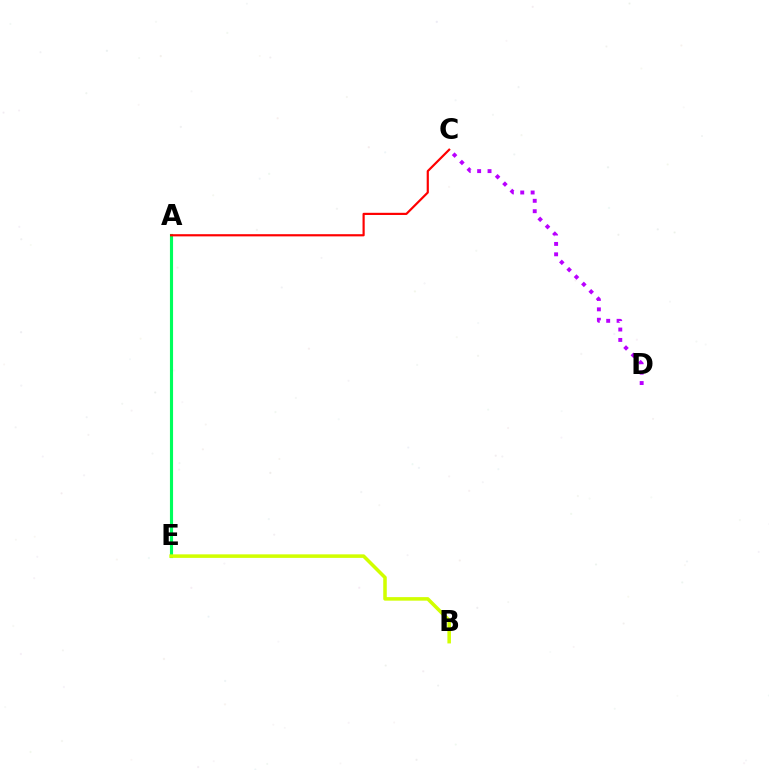{('A', 'E'): [{'color': '#0074ff', 'line_style': 'dotted', 'thickness': 1.95}, {'color': '#00ff5c', 'line_style': 'solid', 'thickness': 2.25}], ('C', 'D'): [{'color': '#b900ff', 'line_style': 'dotted', 'thickness': 2.82}], ('B', 'E'): [{'color': '#d1ff00', 'line_style': 'solid', 'thickness': 2.54}], ('A', 'C'): [{'color': '#ff0000', 'line_style': 'solid', 'thickness': 1.57}]}